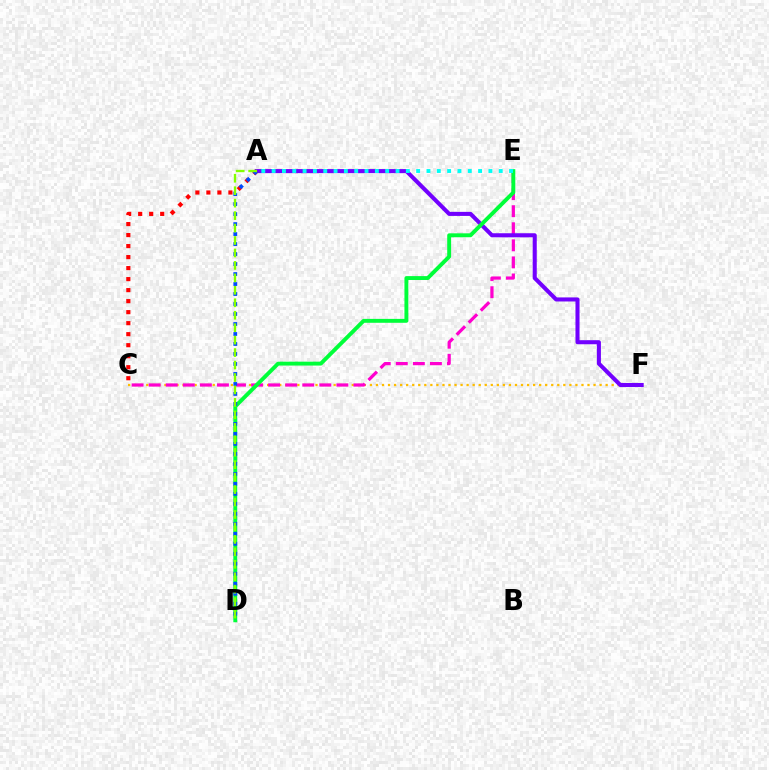{('C', 'F'): [{'color': '#ffbd00', 'line_style': 'dotted', 'thickness': 1.64}], ('C', 'E'): [{'color': '#ff00cf', 'line_style': 'dashed', 'thickness': 2.32}], ('A', 'F'): [{'color': '#7200ff', 'line_style': 'solid', 'thickness': 2.92}], ('D', 'E'): [{'color': '#00ff39', 'line_style': 'solid', 'thickness': 2.81}], ('A', 'C'): [{'color': '#ff0000', 'line_style': 'dotted', 'thickness': 2.99}], ('A', 'D'): [{'color': '#004bff', 'line_style': 'dotted', 'thickness': 2.71}, {'color': '#84ff00', 'line_style': 'dashed', 'thickness': 1.69}], ('A', 'E'): [{'color': '#00fff6', 'line_style': 'dotted', 'thickness': 2.8}]}